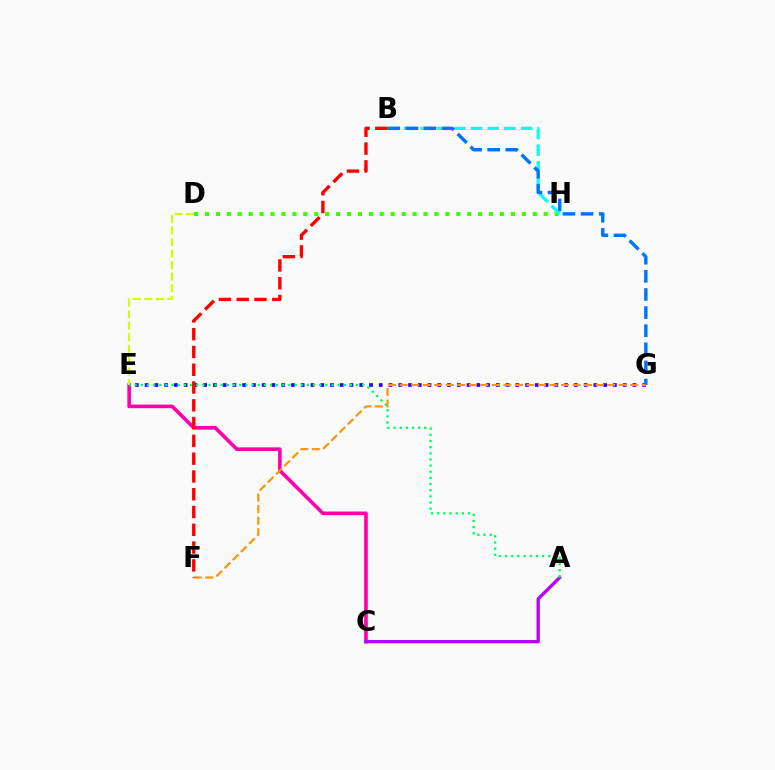{('C', 'E'): [{'color': '#ff00ac', 'line_style': 'solid', 'thickness': 2.61}], ('D', 'E'): [{'color': '#d1ff00', 'line_style': 'dashed', 'thickness': 1.56}], ('A', 'C'): [{'color': '#b900ff', 'line_style': 'solid', 'thickness': 2.38}], ('E', 'G'): [{'color': '#2500ff', 'line_style': 'dotted', 'thickness': 2.65}], ('D', 'H'): [{'color': '#3dff00', 'line_style': 'dotted', 'thickness': 2.97}], ('B', 'H'): [{'color': '#00fff6', 'line_style': 'dashed', 'thickness': 2.27}], ('B', 'G'): [{'color': '#0074ff', 'line_style': 'dashed', 'thickness': 2.46}], ('F', 'G'): [{'color': '#ff9400', 'line_style': 'dashed', 'thickness': 1.57}], ('A', 'E'): [{'color': '#00ff5c', 'line_style': 'dotted', 'thickness': 1.67}], ('B', 'F'): [{'color': '#ff0000', 'line_style': 'dashed', 'thickness': 2.42}]}